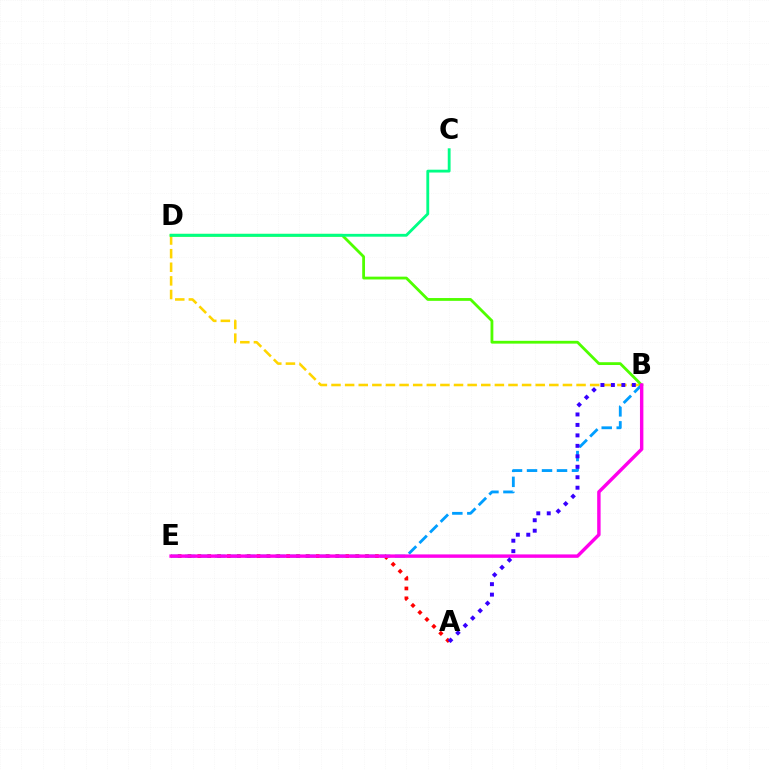{('A', 'E'): [{'color': '#ff0000', 'line_style': 'dotted', 'thickness': 2.68}], ('B', 'D'): [{'color': '#ffd500', 'line_style': 'dashed', 'thickness': 1.85}, {'color': '#4fff00', 'line_style': 'solid', 'thickness': 2.02}], ('B', 'E'): [{'color': '#009eff', 'line_style': 'dashed', 'thickness': 2.04}, {'color': '#ff00ed', 'line_style': 'solid', 'thickness': 2.46}], ('A', 'B'): [{'color': '#3700ff', 'line_style': 'dotted', 'thickness': 2.84}], ('C', 'D'): [{'color': '#00ff86', 'line_style': 'solid', 'thickness': 2.04}]}